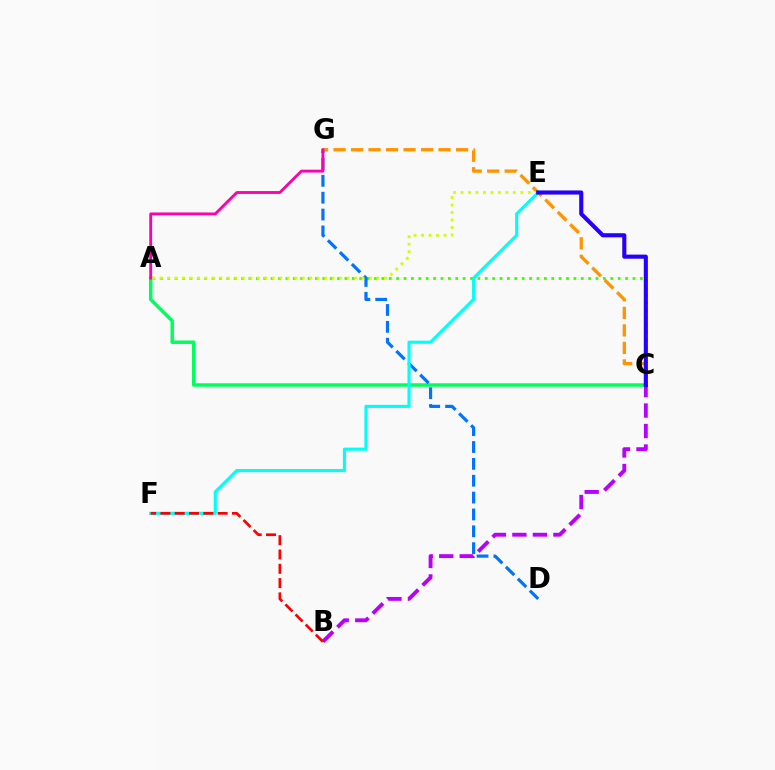{('A', 'C'): [{'color': '#00ff5c', 'line_style': 'solid', 'thickness': 2.51}, {'color': '#3dff00', 'line_style': 'dotted', 'thickness': 2.01}], ('D', 'G'): [{'color': '#0074ff', 'line_style': 'dashed', 'thickness': 2.29}], ('C', 'G'): [{'color': '#ff9400', 'line_style': 'dashed', 'thickness': 2.38}], ('E', 'F'): [{'color': '#00fff6', 'line_style': 'solid', 'thickness': 2.25}], ('A', 'E'): [{'color': '#d1ff00', 'line_style': 'dotted', 'thickness': 2.03}], ('B', 'C'): [{'color': '#b900ff', 'line_style': 'dashed', 'thickness': 2.78}], ('B', 'F'): [{'color': '#ff0000', 'line_style': 'dashed', 'thickness': 1.94}], ('C', 'E'): [{'color': '#2500ff', 'line_style': 'solid', 'thickness': 2.95}], ('A', 'G'): [{'color': '#ff00ac', 'line_style': 'solid', 'thickness': 2.06}]}